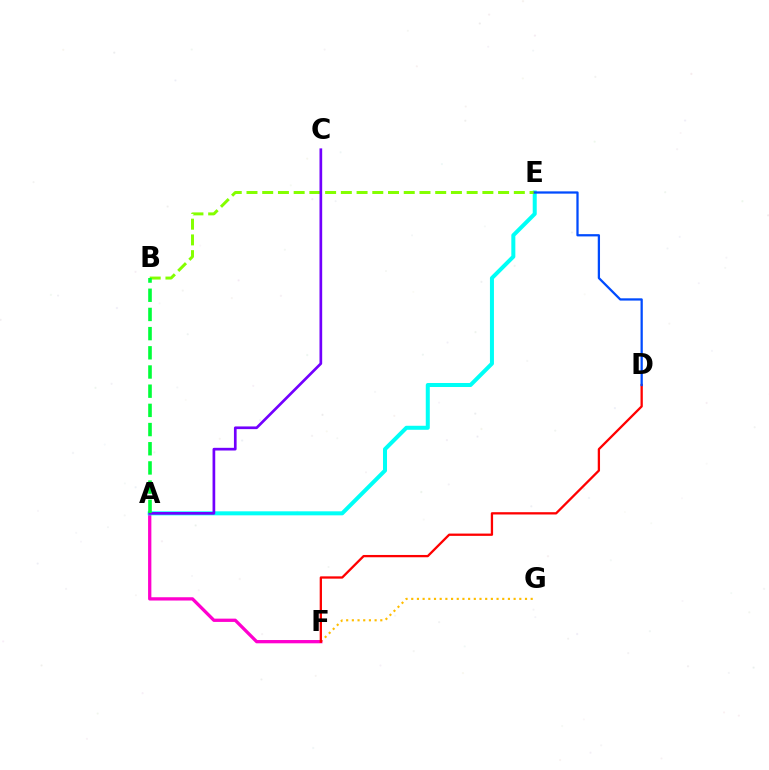{('F', 'G'): [{'color': '#ffbd00', 'line_style': 'dotted', 'thickness': 1.55}], ('A', 'F'): [{'color': '#ff00cf', 'line_style': 'solid', 'thickness': 2.37}], ('A', 'E'): [{'color': '#00fff6', 'line_style': 'solid', 'thickness': 2.89}], ('B', 'E'): [{'color': '#84ff00', 'line_style': 'dashed', 'thickness': 2.14}], ('D', 'F'): [{'color': '#ff0000', 'line_style': 'solid', 'thickness': 1.65}], ('A', 'C'): [{'color': '#7200ff', 'line_style': 'solid', 'thickness': 1.94}], ('A', 'B'): [{'color': '#00ff39', 'line_style': 'dashed', 'thickness': 2.61}], ('D', 'E'): [{'color': '#004bff', 'line_style': 'solid', 'thickness': 1.63}]}